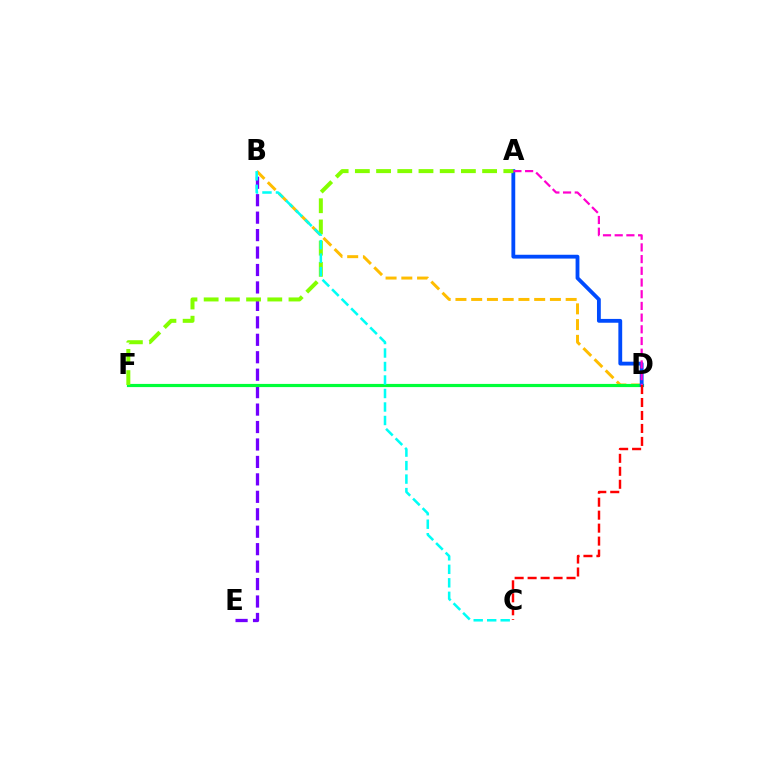{('B', 'E'): [{'color': '#7200ff', 'line_style': 'dashed', 'thickness': 2.37}], ('B', 'D'): [{'color': '#ffbd00', 'line_style': 'dashed', 'thickness': 2.14}], ('D', 'F'): [{'color': '#00ff39', 'line_style': 'solid', 'thickness': 2.29}], ('A', 'D'): [{'color': '#004bff', 'line_style': 'solid', 'thickness': 2.75}, {'color': '#ff00cf', 'line_style': 'dashed', 'thickness': 1.59}], ('A', 'F'): [{'color': '#84ff00', 'line_style': 'dashed', 'thickness': 2.88}], ('B', 'C'): [{'color': '#00fff6', 'line_style': 'dashed', 'thickness': 1.83}], ('C', 'D'): [{'color': '#ff0000', 'line_style': 'dashed', 'thickness': 1.76}]}